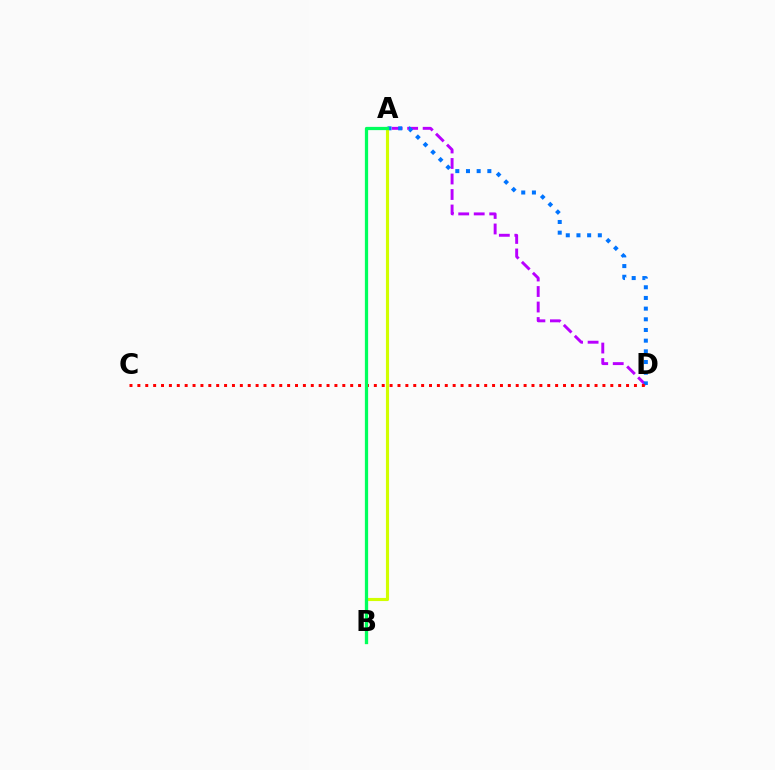{('A', 'D'): [{'color': '#b900ff', 'line_style': 'dashed', 'thickness': 2.11}, {'color': '#0074ff', 'line_style': 'dotted', 'thickness': 2.9}], ('C', 'D'): [{'color': '#ff0000', 'line_style': 'dotted', 'thickness': 2.14}], ('A', 'B'): [{'color': '#d1ff00', 'line_style': 'solid', 'thickness': 2.26}, {'color': '#00ff5c', 'line_style': 'solid', 'thickness': 2.34}]}